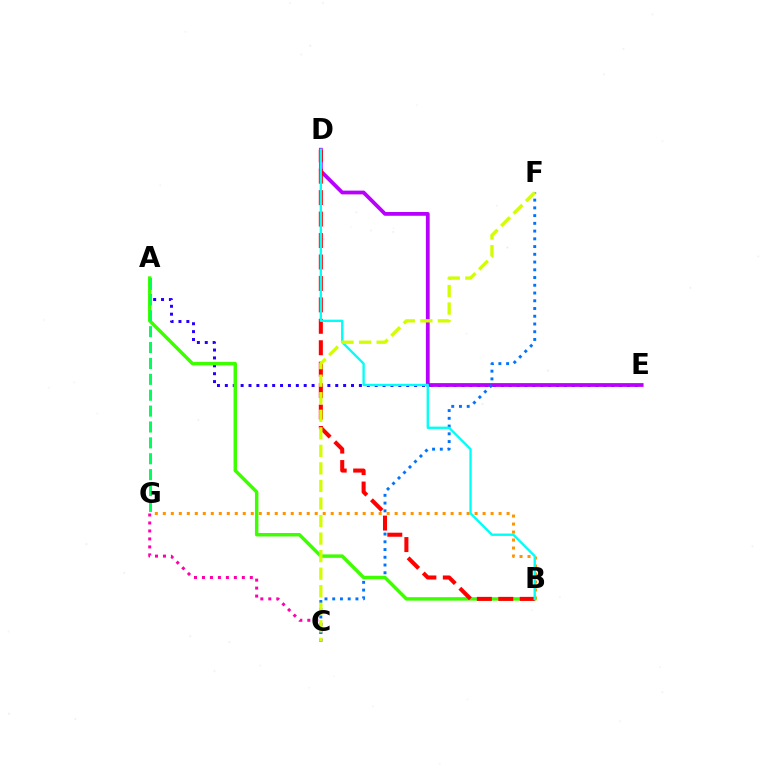{('A', 'E'): [{'color': '#2500ff', 'line_style': 'dotted', 'thickness': 2.14}], ('D', 'E'): [{'color': '#b900ff', 'line_style': 'solid', 'thickness': 2.72}], ('C', 'G'): [{'color': '#ff00ac', 'line_style': 'dotted', 'thickness': 2.17}], ('C', 'F'): [{'color': '#0074ff', 'line_style': 'dotted', 'thickness': 2.1}, {'color': '#d1ff00', 'line_style': 'dashed', 'thickness': 2.38}], ('B', 'G'): [{'color': '#ff9400', 'line_style': 'dotted', 'thickness': 2.17}], ('A', 'B'): [{'color': '#3dff00', 'line_style': 'solid', 'thickness': 2.49}], ('A', 'G'): [{'color': '#00ff5c', 'line_style': 'dashed', 'thickness': 2.16}], ('B', 'D'): [{'color': '#ff0000', 'line_style': 'dashed', 'thickness': 2.91}, {'color': '#00fff6', 'line_style': 'solid', 'thickness': 1.7}]}